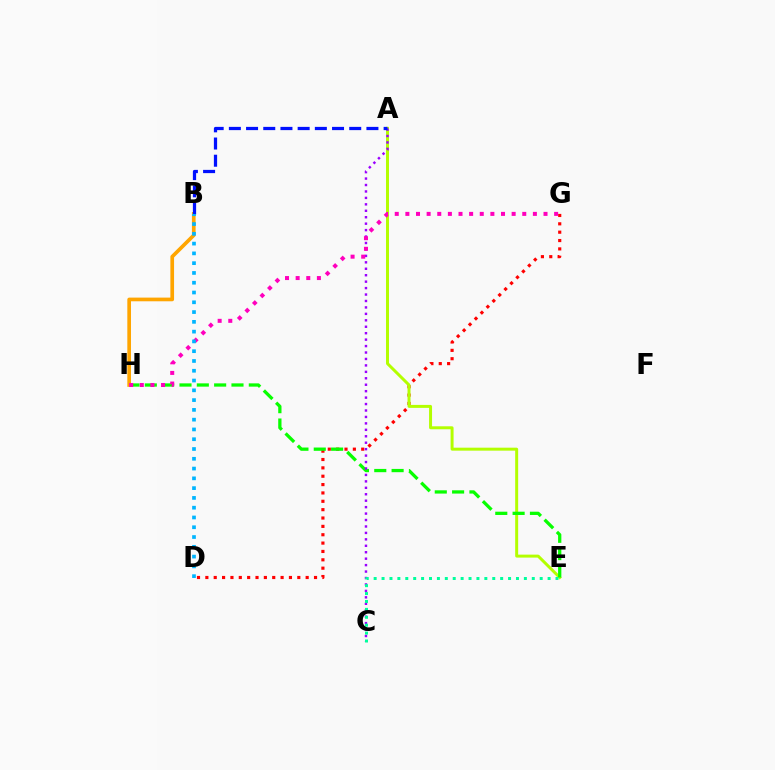{('D', 'G'): [{'color': '#ff0000', 'line_style': 'dotted', 'thickness': 2.27}], ('A', 'E'): [{'color': '#b3ff00', 'line_style': 'solid', 'thickness': 2.14}], ('E', 'H'): [{'color': '#08ff00', 'line_style': 'dashed', 'thickness': 2.35}], ('A', 'C'): [{'color': '#9b00ff', 'line_style': 'dotted', 'thickness': 1.75}], ('C', 'E'): [{'color': '#00ff9d', 'line_style': 'dotted', 'thickness': 2.15}], ('B', 'H'): [{'color': '#ffa500', 'line_style': 'solid', 'thickness': 2.65}], ('G', 'H'): [{'color': '#ff00bd', 'line_style': 'dotted', 'thickness': 2.89}], ('A', 'B'): [{'color': '#0010ff', 'line_style': 'dashed', 'thickness': 2.34}], ('B', 'D'): [{'color': '#00b5ff', 'line_style': 'dotted', 'thickness': 2.66}]}